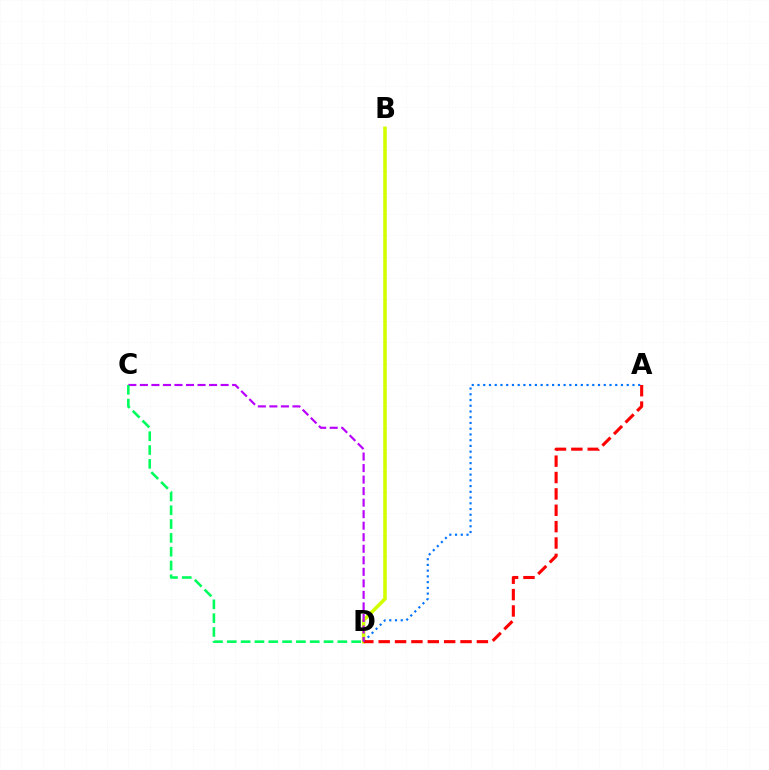{('B', 'D'): [{'color': '#d1ff00', 'line_style': 'solid', 'thickness': 2.57}], ('A', 'D'): [{'color': '#0074ff', 'line_style': 'dotted', 'thickness': 1.56}, {'color': '#ff0000', 'line_style': 'dashed', 'thickness': 2.22}], ('C', 'D'): [{'color': '#b900ff', 'line_style': 'dashed', 'thickness': 1.57}, {'color': '#00ff5c', 'line_style': 'dashed', 'thickness': 1.88}]}